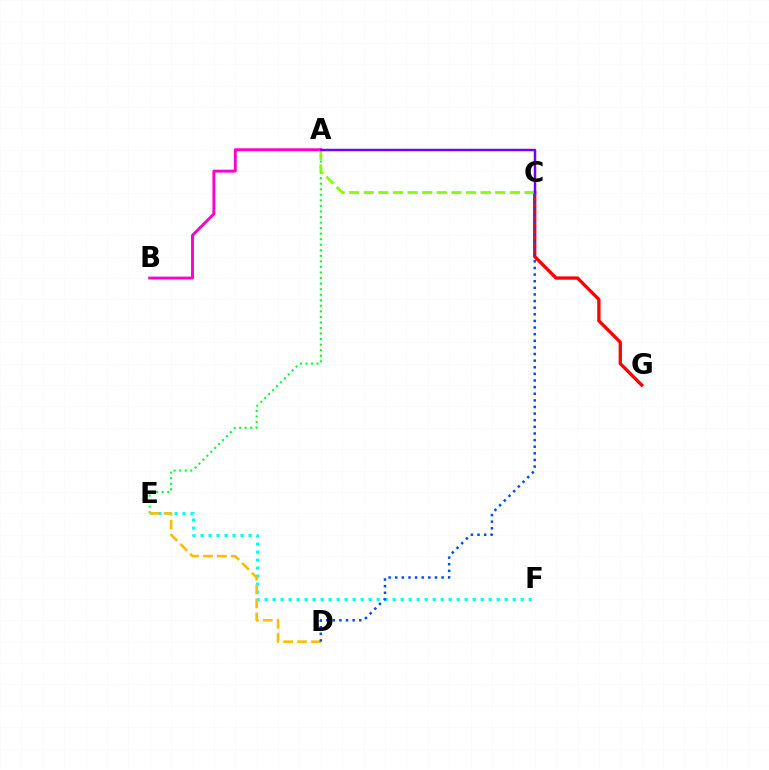{('A', 'E'): [{'color': '#00ff39', 'line_style': 'dotted', 'thickness': 1.51}], ('C', 'G'): [{'color': '#ff0000', 'line_style': 'solid', 'thickness': 2.38}], ('E', 'F'): [{'color': '#00fff6', 'line_style': 'dotted', 'thickness': 2.17}], ('D', 'E'): [{'color': '#ffbd00', 'line_style': 'dashed', 'thickness': 1.89}], ('A', 'B'): [{'color': '#ff00cf', 'line_style': 'solid', 'thickness': 2.09}], ('A', 'C'): [{'color': '#84ff00', 'line_style': 'dashed', 'thickness': 1.99}, {'color': '#7200ff', 'line_style': 'solid', 'thickness': 1.78}], ('C', 'D'): [{'color': '#004bff', 'line_style': 'dotted', 'thickness': 1.8}]}